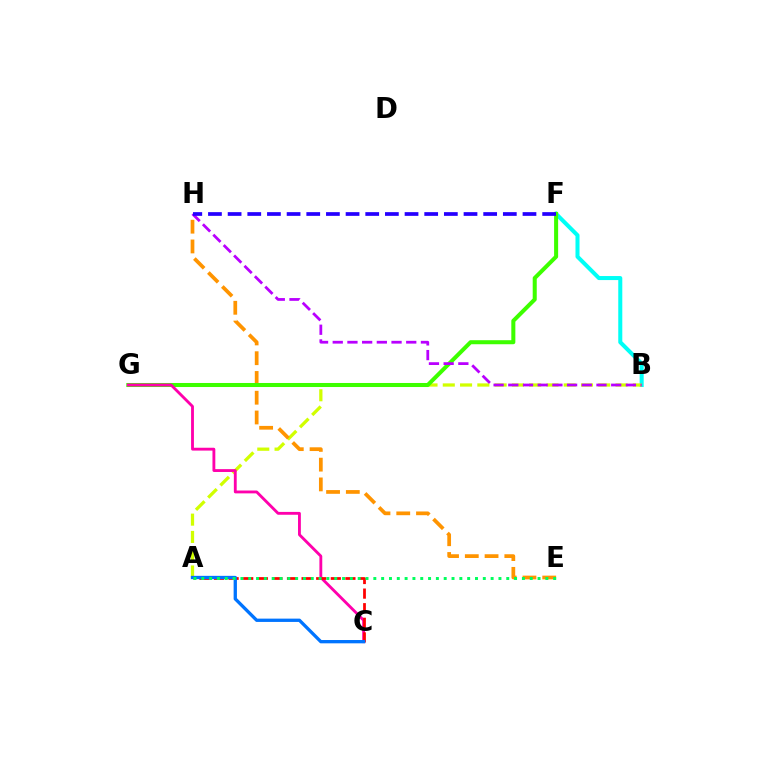{('B', 'F'): [{'color': '#00fff6', 'line_style': 'solid', 'thickness': 2.9}], ('A', 'B'): [{'color': '#d1ff00', 'line_style': 'dashed', 'thickness': 2.35}], ('E', 'H'): [{'color': '#ff9400', 'line_style': 'dashed', 'thickness': 2.68}], ('F', 'G'): [{'color': '#3dff00', 'line_style': 'solid', 'thickness': 2.91}], ('B', 'H'): [{'color': '#b900ff', 'line_style': 'dashed', 'thickness': 2.0}], ('C', 'G'): [{'color': '#ff00ac', 'line_style': 'solid', 'thickness': 2.05}], ('F', 'H'): [{'color': '#2500ff', 'line_style': 'dashed', 'thickness': 2.67}], ('A', 'C'): [{'color': '#ff0000', 'line_style': 'dashed', 'thickness': 1.98}, {'color': '#0074ff', 'line_style': 'solid', 'thickness': 2.38}], ('A', 'E'): [{'color': '#00ff5c', 'line_style': 'dotted', 'thickness': 2.12}]}